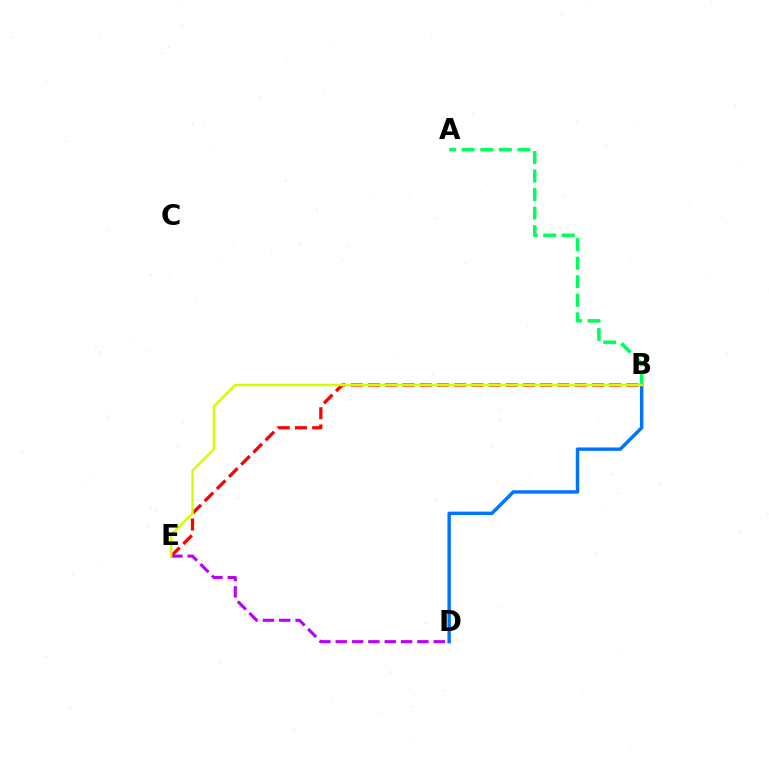{('B', 'D'): [{'color': '#0074ff', 'line_style': 'solid', 'thickness': 2.47}], ('B', 'E'): [{'color': '#ff0000', 'line_style': 'dashed', 'thickness': 2.34}, {'color': '#d1ff00', 'line_style': 'solid', 'thickness': 1.76}], ('D', 'E'): [{'color': '#b900ff', 'line_style': 'dashed', 'thickness': 2.22}], ('A', 'B'): [{'color': '#00ff5c', 'line_style': 'dashed', 'thickness': 2.52}]}